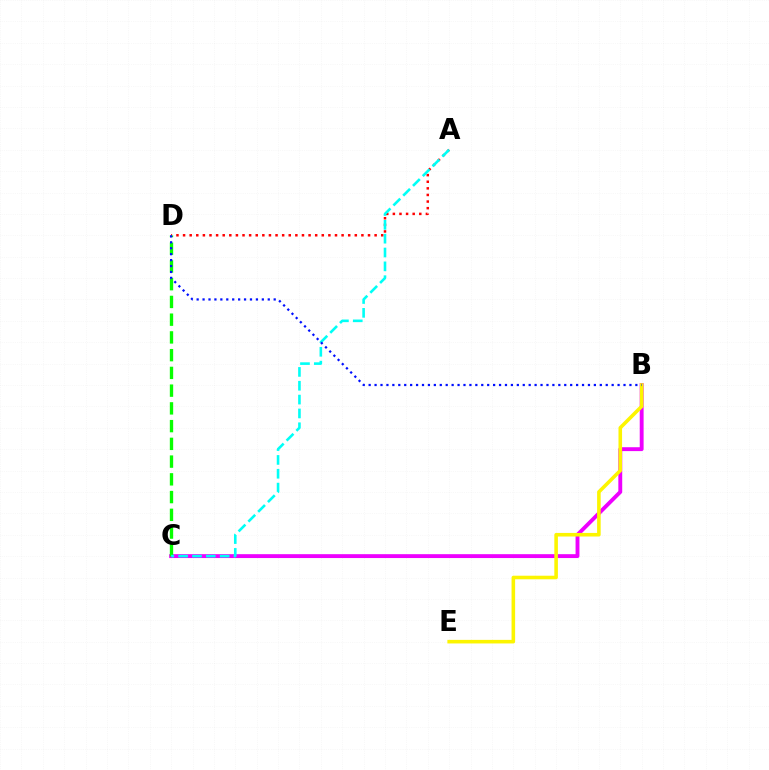{('B', 'C'): [{'color': '#ee00ff', 'line_style': 'solid', 'thickness': 2.79}], ('B', 'E'): [{'color': '#fcf500', 'line_style': 'solid', 'thickness': 2.57}], ('A', 'D'): [{'color': '#ff0000', 'line_style': 'dotted', 'thickness': 1.79}], ('C', 'D'): [{'color': '#08ff00', 'line_style': 'dashed', 'thickness': 2.41}], ('A', 'C'): [{'color': '#00fff6', 'line_style': 'dashed', 'thickness': 1.88}], ('B', 'D'): [{'color': '#0010ff', 'line_style': 'dotted', 'thickness': 1.61}]}